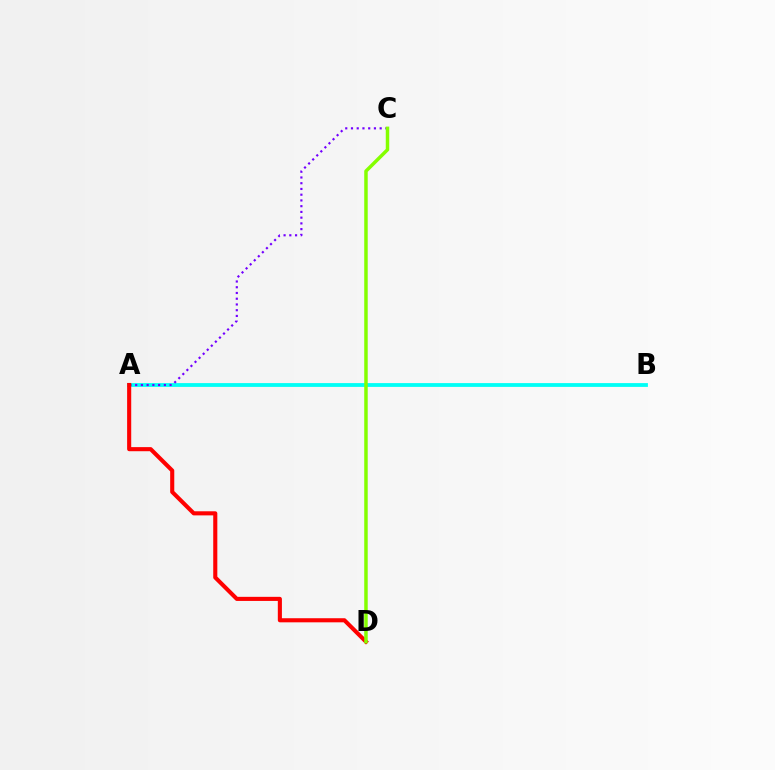{('A', 'B'): [{'color': '#00fff6', 'line_style': 'solid', 'thickness': 2.73}], ('A', 'C'): [{'color': '#7200ff', 'line_style': 'dotted', 'thickness': 1.56}], ('A', 'D'): [{'color': '#ff0000', 'line_style': 'solid', 'thickness': 2.95}], ('C', 'D'): [{'color': '#84ff00', 'line_style': 'solid', 'thickness': 2.5}]}